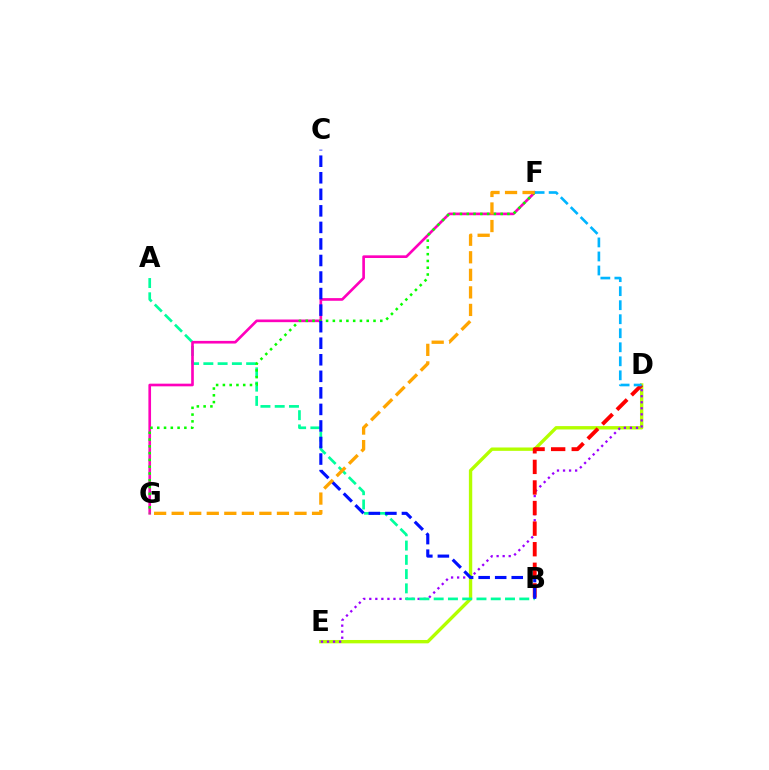{('D', 'E'): [{'color': '#b3ff00', 'line_style': 'solid', 'thickness': 2.42}, {'color': '#9b00ff', 'line_style': 'dotted', 'thickness': 1.64}], ('A', 'B'): [{'color': '#00ff9d', 'line_style': 'dashed', 'thickness': 1.94}], ('F', 'G'): [{'color': '#ff00bd', 'line_style': 'solid', 'thickness': 1.91}, {'color': '#08ff00', 'line_style': 'dotted', 'thickness': 1.84}, {'color': '#ffa500', 'line_style': 'dashed', 'thickness': 2.38}], ('B', 'D'): [{'color': '#ff0000', 'line_style': 'dashed', 'thickness': 2.8}], ('B', 'C'): [{'color': '#0010ff', 'line_style': 'dashed', 'thickness': 2.25}], ('D', 'F'): [{'color': '#00b5ff', 'line_style': 'dashed', 'thickness': 1.91}]}